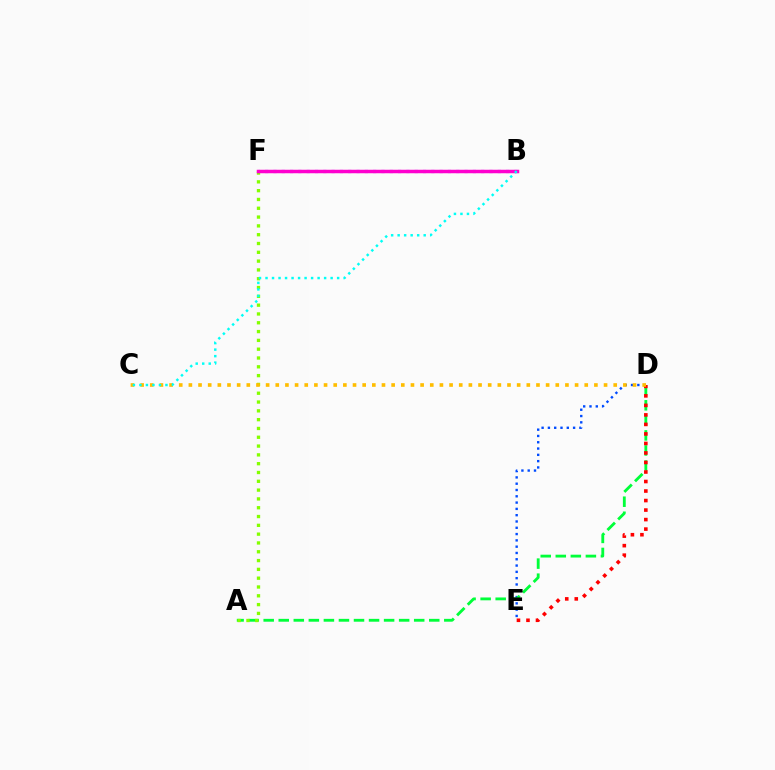{('D', 'E'): [{'color': '#004bff', 'line_style': 'dotted', 'thickness': 1.71}, {'color': '#ff0000', 'line_style': 'dotted', 'thickness': 2.59}], ('A', 'D'): [{'color': '#00ff39', 'line_style': 'dashed', 'thickness': 2.04}], ('A', 'F'): [{'color': '#84ff00', 'line_style': 'dotted', 'thickness': 2.39}], ('B', 'F'): [{'color': '#7200ff', 'line_style': 'dotted', 'thickness': 2.26}, {'color': '#ff00cf', 'line_style': 'solid', 'thickness': 2.51}], ('C', 'D'): [{'color': '#ffbd00', 'line_style': 'dotted', 'thickness': 2.62}], ('B', 'C'): [{'color': '#00fff6', 'line_style': 'dotted', 'thickness': 1.77}]}